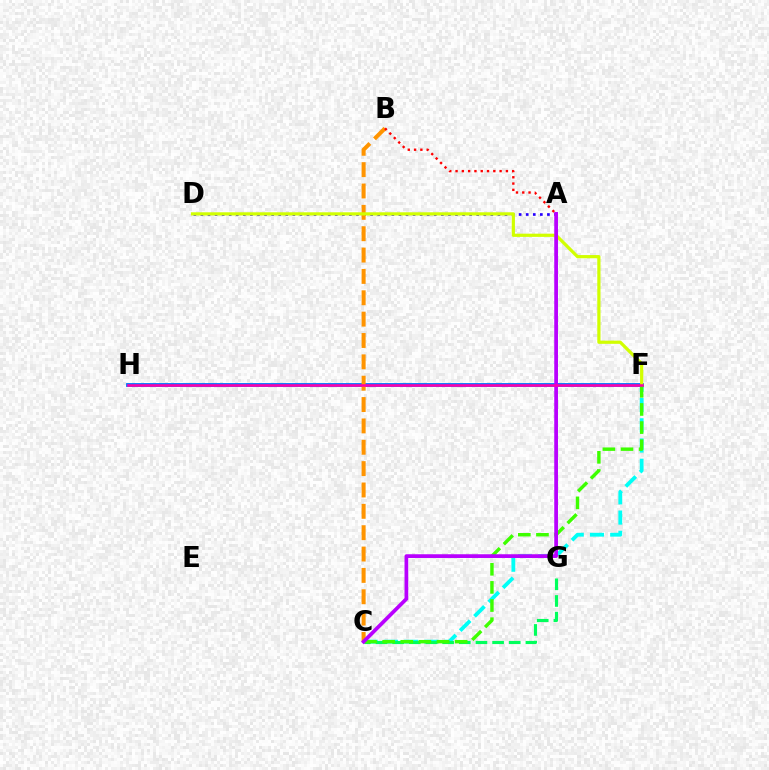{('C', 'F'): [{'color': '#00fff6', 'line_style': 'dashed', 'thickness': 2.75}, {'color': '#3dff00', 'line_style': 'dashed', 'thickness': 2.46}], ('F', 'H'): [{'color': '#0074ff', 'line_style': 'solid', 'thickness': 2.75}, {'color': '#ff00ac', 'line_style': 'solid', 'thickness': 1.84}], ('A', 'D'): [{'color': '#2500ff', 'line_style': 'dotted', 'thickness': 1.92}], ('B', 'C'): [{'color': '#ff9400', 'line_style': 'dashed', 'thickness': 2.9}], ('D', 'F'): [{'color': '#d1ff00', 'line_style': 'solid', 'thickness': 2.31}], ('A', 'B'): [{'color': '#ff0000', 'line_style': 'dotted', 'thickness': 1.71}], ('C', 'G'): [{'color': '#00ff5c', 'line_style': 'dashed', 'thickness': 2.26}], ('A', 'C'): [{'color': '#b900ff', 'line_style': 'solid', 'thickness': 2.69}]}